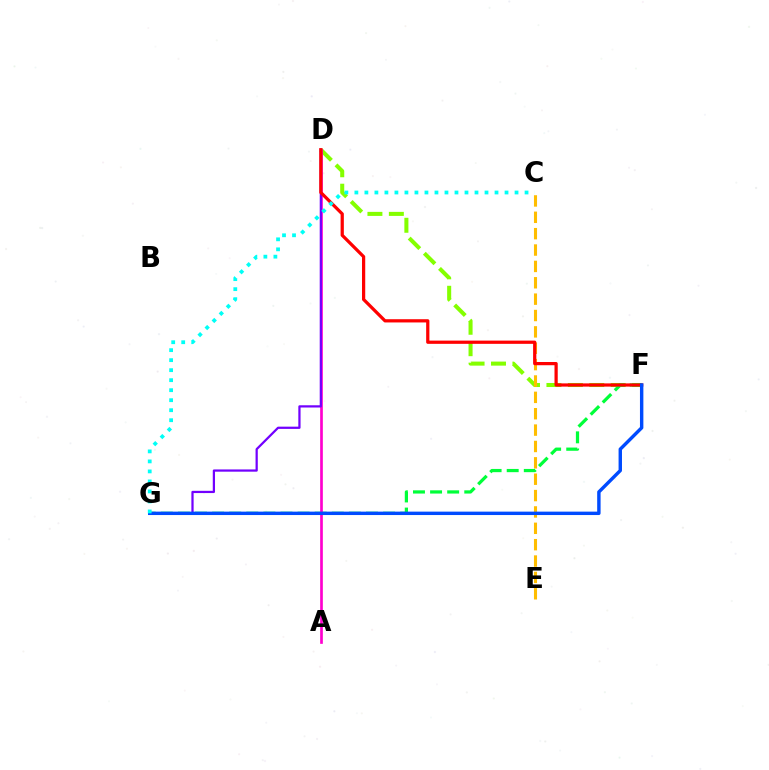{('D', 'F'): [{'color': '#84ff00', 'line_style': 'dashed', 'thickness': 2.91}, {'color': '#ff0000', 'line_style': 'solid', 'thickness': 2.33}], ('C', 'E'): [{'color': '#ffbd00', 'line_style': 'dashed', 'thickness': 2.22}], ('F', 'G'): [{'color': '#00ff39', 'line_style': 'dashed', 'thickness': 2.32}, {'color': '#004bff', 'line_style': 'solid', 'thickness': 2.46}], ('A', 'D'): [{'color': '#ff00cf', 'line_style': 'solid', 'thickness': 1.93}], ('D', 'G'): [{'color': '#7200ff', 'line_style': 'solid', 'thickness': 1.61}], ('C', 'G'): [{'color': '#00fff6', 'line_style': 'dotted', 'thickness': 2.72}]}